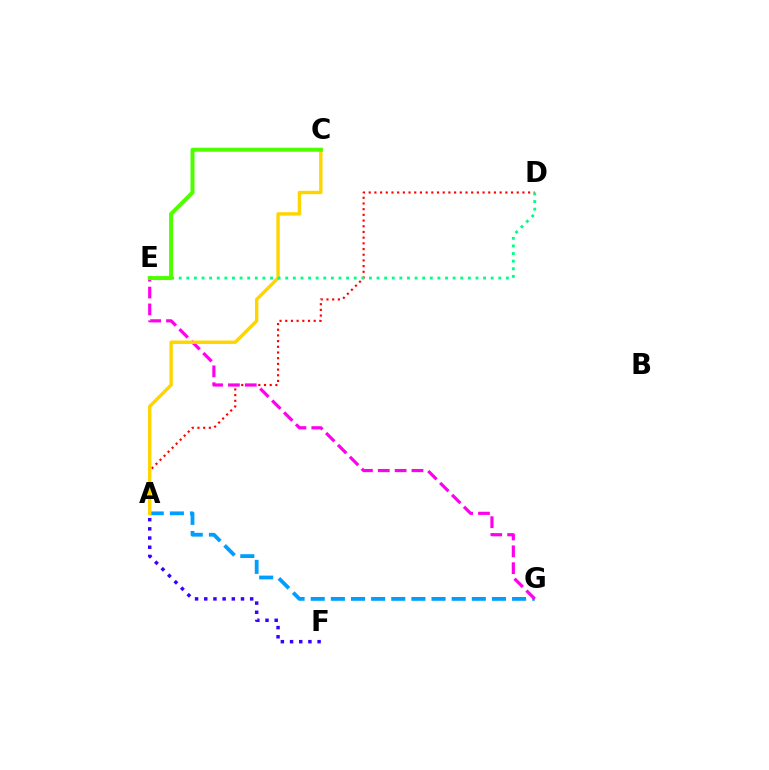{('A', 'F'): [{'color': '#3700ff', 'line_style': 'dotted', 'thickness': 2.5}], ('A', 'G'): [{'color': '#009eff', 'line_style': 'dashed', 'thickness': 2.74}], ('A', 'D'): [{'color': '#ff0000', 'line_style': 'dotted', 'thickness': 1.55}], ('E', 'G'): [{'color': '#ff00ed', 'line_style': 'dashed', 'thickness': 2.29}], ('A', 'C'): [{'color': '#ffd500', 'line_style': 'solid', 'thickness': 2.46}], ('D', 'E'): [{'color': '#00ff86', 'line_style': 'dotted', 'thickness': 2.07}], ('C', 'E'): [{'color': '#4fff00', 'line_style': 'solid', 'thickness': 2.89}]}